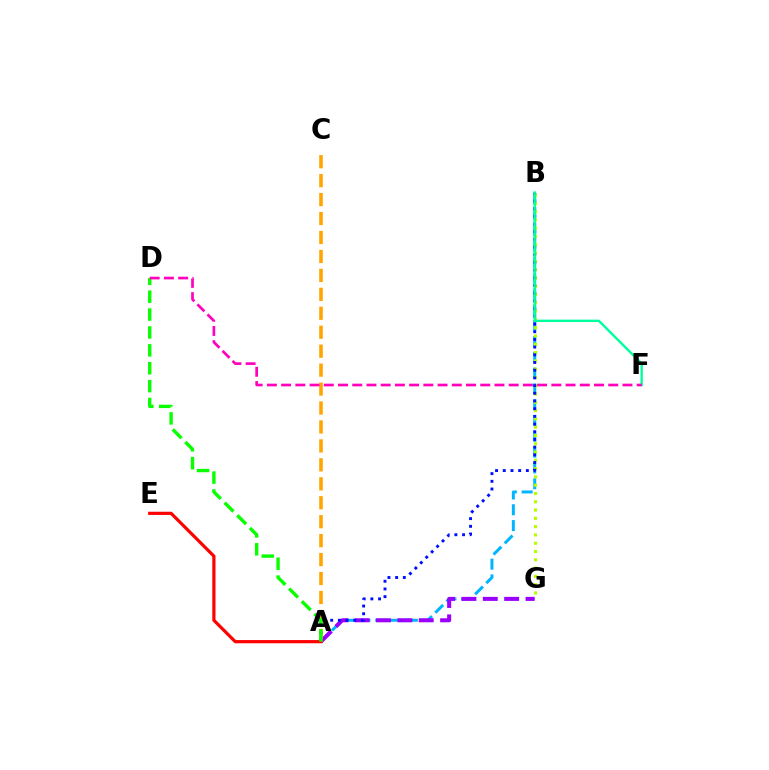{('A', 'B'): [{'color': '#00b5ff', 'line_style': 'dashed', 'thickness': 2.15}, {'color': '#0010ff', 'line_style': 'dotted', 'thickness': 2.09}], ('A', 'G'): [{'color': '#9b00ff', 'line_style': 'dashed', 'thickness': 2.9}], ('A', 'C'): [{'color': '#ffa500', 'line_style': 'dashed', 'thickness': 2.57}], ('B', 'G'): [{'color': '#b3ff00', 'line_style': 'dotted', 'thickness': 2.25}], ('B', 'F'): [{'color': '#00ff9d', 'line_style': 'solid', 'thickness': 1.71}], ('A', 'E'): [{'color': '#ff0000', 'line_style': 'solid', 'thickness': 2.3}], ('A', 'D'): [{'color': '#08ff00', 'line_style': 'dashed', 'thickness': 2.43}], ('D', 'F'): [{'color': '#ff00bd', 'line_style': 'dashed', 'thickness': 1.93}]}